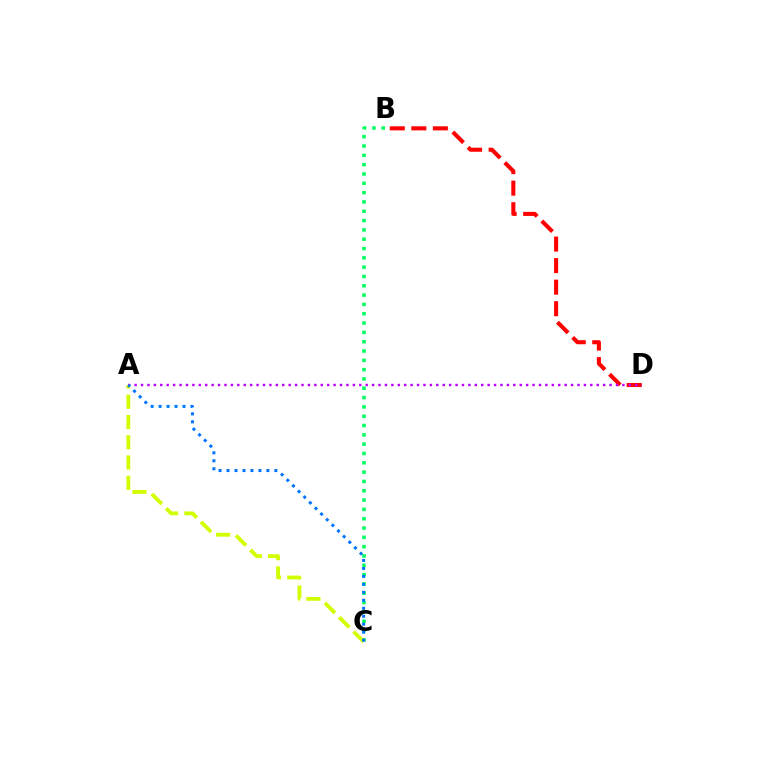{('B', 'C'): [{'color': '#00ff5c', 'line_style': 'dotted', 'thickness': 2.53}], ('B', 'D'): [{'color': '#ff0000', 'line_style': 'dashed', 'thickness': 2.93}], ('A', 'D'): [{'color': '#b900ff', 'line_style': 'dotted', 'thickness': 1.74}], ('A', 'C'): [{'color': '#d1ff00', 'line_style': 'dashed', 'thickness': 2.75}, {'color': '#0074ff', 'line_style': 'dotted', 'thickness': 2.17}]}